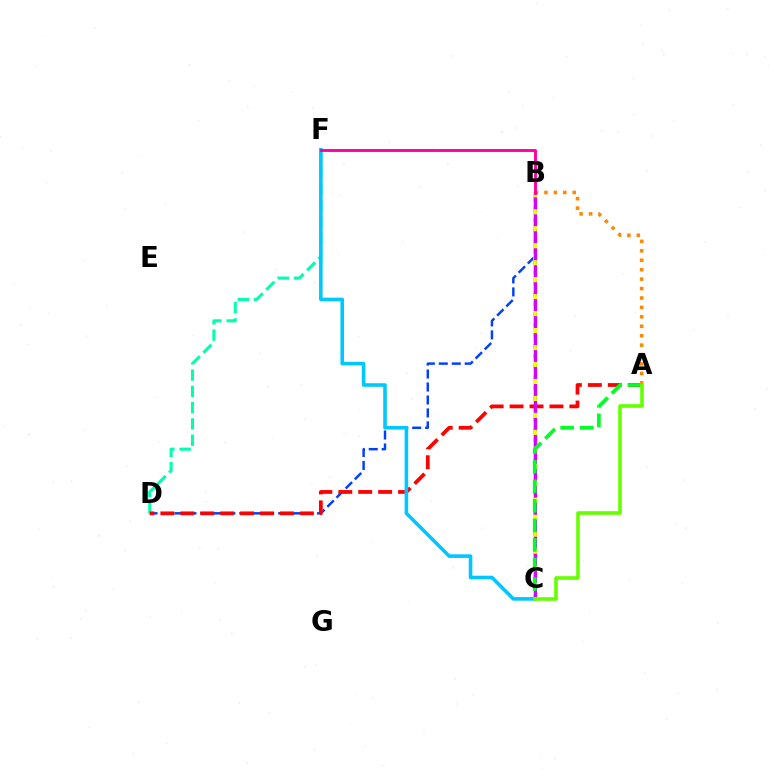{('A', 'B'): [{'color': '#ff8800', 'line_style': 'dotted', 'thickness': 2.56}], ('B', 'D'): [{'color': '#003fff', 'line_style': 'dashed', 'thickness': 1.76}], ('B', 'C'): [{'color': '#4f00ff', 'line_style': 'dotted', 'thickness': 2.84}, {'color': '#eeff00', 'line_style': 'solid', 'thickness': 2.68}, {'color': '#d600ff', 'line_style': 'dashed', 'thickness': 2.31}], ('D', 'F'): [{'color': '#00ffaf', 'line_style': 'dashed', 'thickness': 2.21}], ('A', 'D'): [{'color': '#ff0000', 'line_style': 'dashed', 'thickness': 2.71}], ('C', 'F'): [{'color': '#00c7ff', 'line_style': 'solid', 'thickness': 2.59}], ('A', 'C'): [{'color': '#00ff27', 'line_style': 'dashed', 'thickness': 2.66}, {'color': '#66ff00', 'line_style': 'solid', 'thickness': 2.59}], ('B', 'F'): [{'color': '#ff00a0', 'line_style': 'solid', 'thickness': 2.08}]}